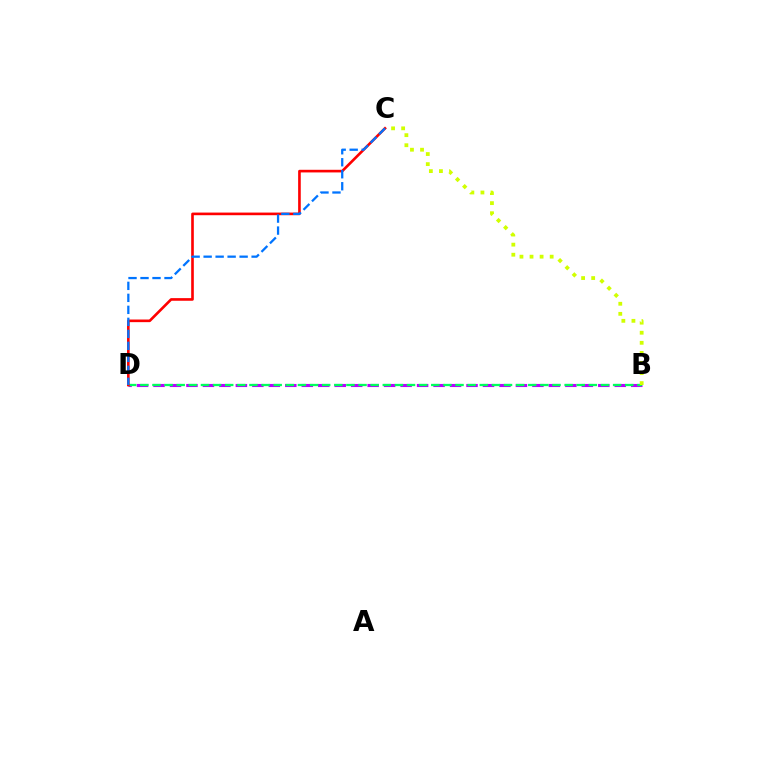{('B', 'D'): [{'color': '#b900ff', 'line_style': 'dashed', 'thickness': 2.24}, {'color': '#00ff5c', 'line_style': 'dashed', 'thickness': 1.65}], ('C', 'D'): [{'color': '#ff0000', 'line_style': 'solid', 'thickness': 1.9}, {'color': '#0074ff', 'line_style': 'dashed', 'thickness': 1.63}], ('B', 'C'): [{'color': '#d1ff00', 'line_style': 'dotted', 'thickness': 2.74}]}